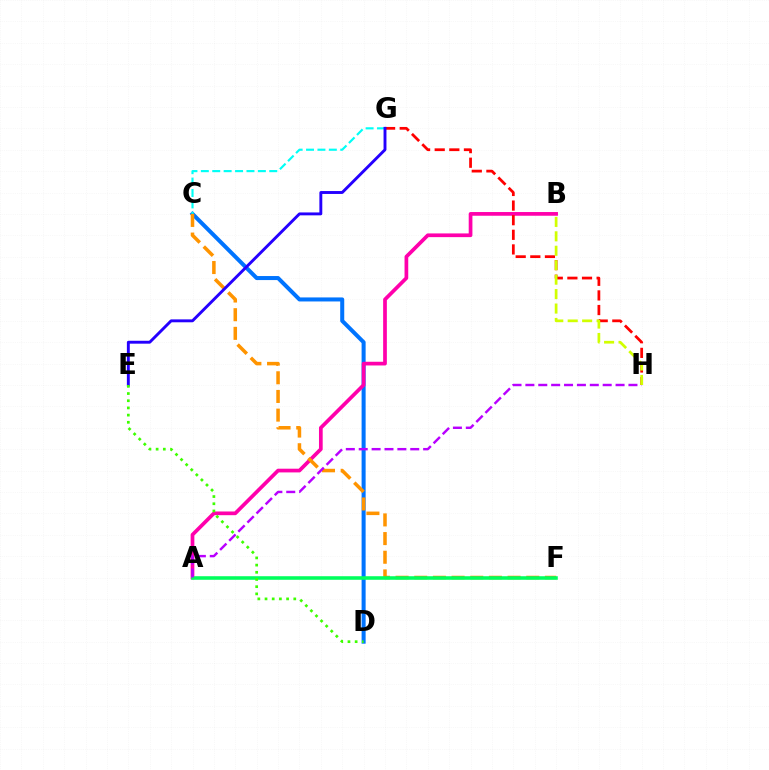{('C', 'D'): [{'color': '#0074ff', 'line_style': 'solid', 'thickness': 2.9}], ('A', 'B'): [{'color': '#ff00ac', 'line_style': 'solid', 'thickness': 2.67}], ('G', 'H'): [{'color': '#ff0000', 'line_style': 'dashed', 'thickness': 1.99}], ('C', 'G'): [{'color': '#00fff6', 'line_style': 'dashed', 'thickness': 1.55}], ('C', 'F'): [{'color': '#ff9400', 'line_style': 'dashed', 'thickness': 2.54}], ('A', 'F'): [{'color': '#00ff5c', 'line_style': 'solid', 'thickness': 2.56}], ('E', 'G'): [{'color': '#2500ff', 'line_style': 'solid', 'thickness': 2.09}], ('A', 'H'): [{'color': '#b900ff', 'line_style': 'dashed', 'thickness': 1.75}], ('D', 'E'): [{'color': '#3dff00', 'line_style': 'dotted', 'thickness': 1.95}], ('B', 'H'): [{'color': '#d1ff00', 'line_style': 'dashed', 'thickness': 1.96}]}